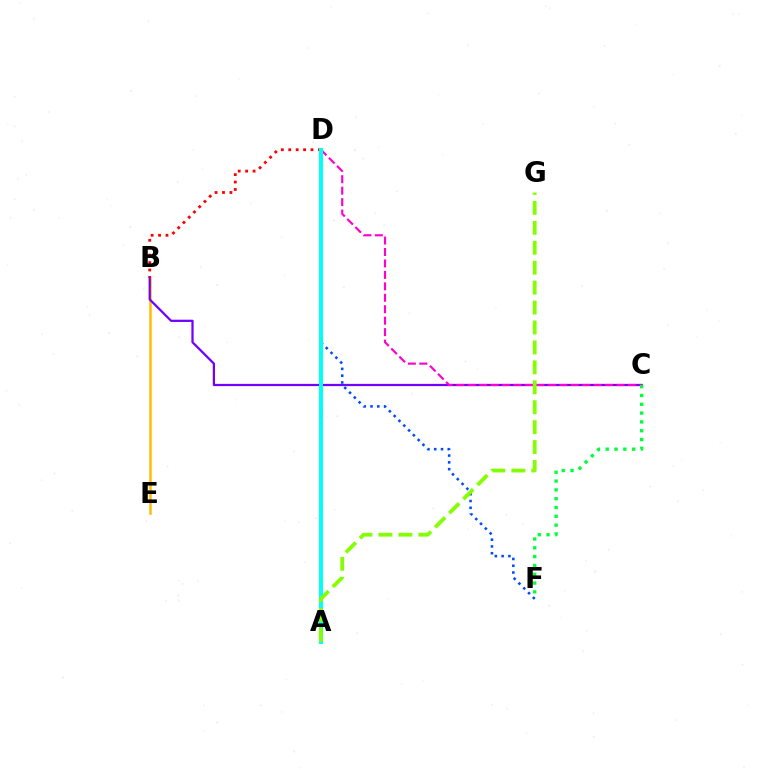{('B', 'D'): [{'color': '#ff0000', 'line_style': 'dotted', 'thickness': 2.02}], ('B', 'E'): [{'color': '#ffbd00', 'line_style': 'solid', 'thickness': 1.8}], ('B', 'C'): [{'color': '#7200ff', 'line_style': 'solid', 'thickness': 1.62}], ('D', 'F'): [{'color': '#004bff', 'line_style': 'dotted', 'thickness': 1.84}], ('C', 'D'): [{'color': '#ff00cf', 'line_style': 'dashed', 'thickness': 1.56}], ('C', 'F'): [{'color': '#00ff39', 'line_style': 'dotted', 'thickness': 2.39}], ('A', 'D'): [{'color': '#00fff6', 'line_style': 'solid', 'thickness': 2.91}], ('A', 'G'): [{'color': '#84ff00', 'line_style': 'dashed', 'thickness': 2.71}]}